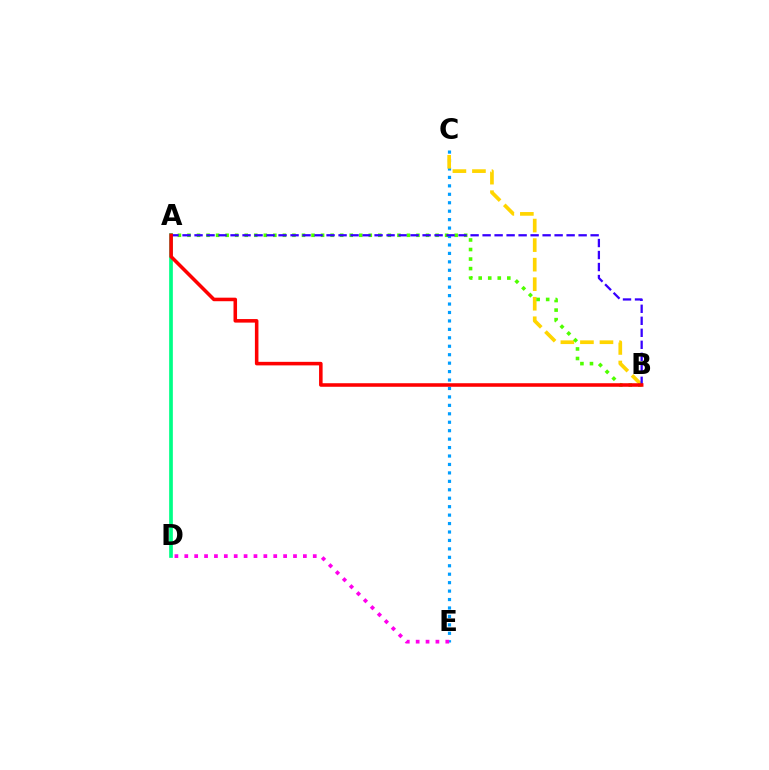{('C', 'E'): [{'color': '#009eff', 'line_style': 'dotted', 'thickness': 2.29}], ('B', 'C'): [{'color': '#ffd500', 'line_style': 'dashed', 'thickness': 2.65}], ('A', 'D'): [{'color': '#00ff86', 'line_style': 'solid', 'thickness': 2.66}], ('A', 'B'): [{'color': '#4fff00', 'line_style': 'dotted', 'thickness': 2.59}, {'color': '#3700ff', 'line_style': 'dashed', 'thickness': 1.63}, {'color': '#ff0000', 'line_style': 'solid', 'thickness': 2.55}], ('D', 'E'): [{'color': '#ff00ed', 'line_style': 'dotted', 'thickness': 2.68}]}